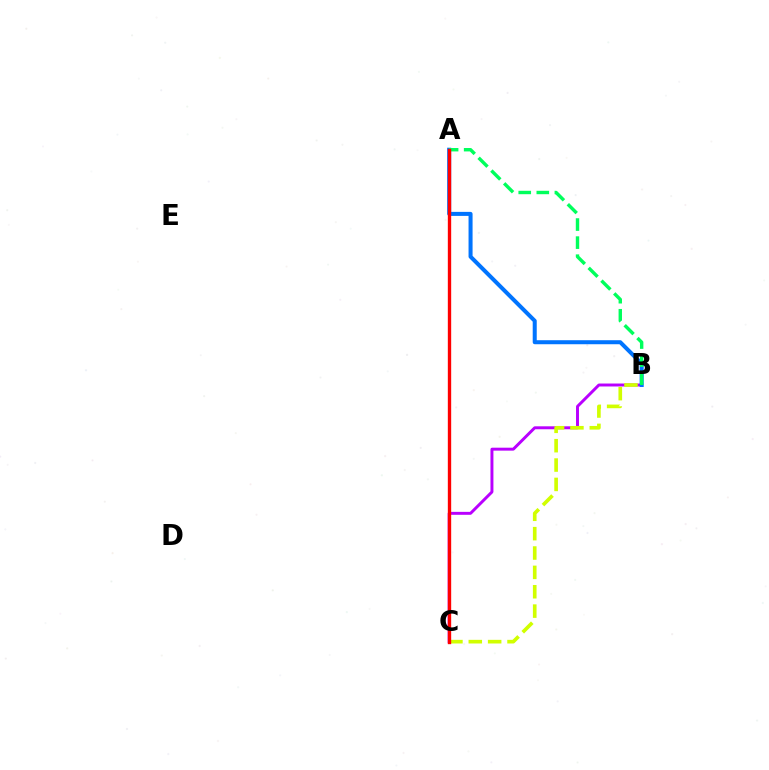{('B', 'C'): [{'color': '#b900ff', 'line_style': 'solid', 'thickness': 2.12}, {'color': '#d1ff00', 'line_style': 'dashed', 'thickness': 2.63}], ('A', 'B'): [{'color': '#0074ff', 'line_style': 'solid', 'thickness': 2.9}, {'color': '#00ff5c', 'line_style': 'dashed', 'thickness': 2.46}], ('A', 'C'): [{'color': '#ff0000', 'line_style': 'solid', 'thickness': 2.41}]}